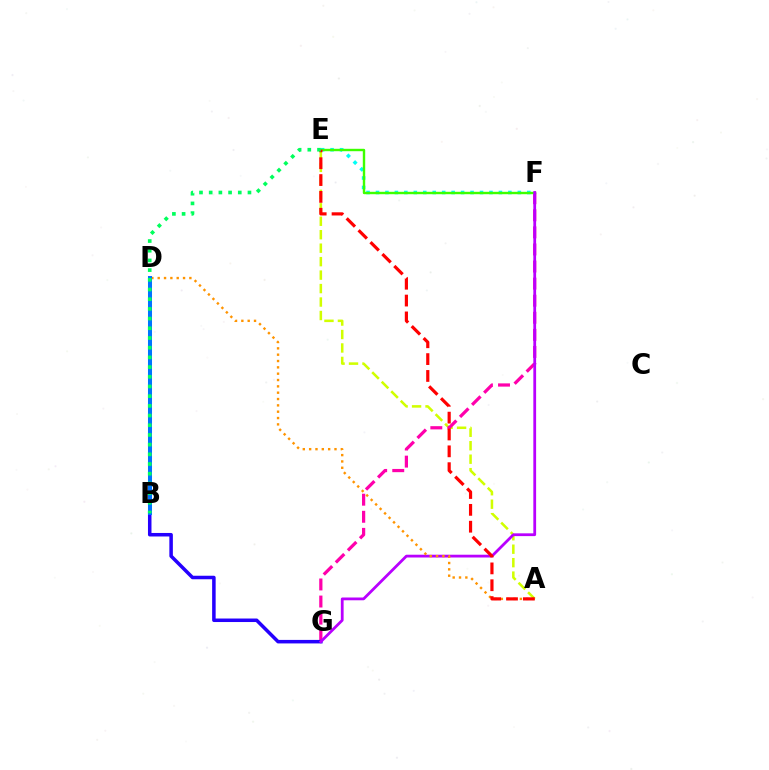{('A', 'E'): [{'color': '#d1ff00', 'line_style': 'dashed', 'thickness': 1.83}, {'color': '#ff0000', 'line_style': 'dashed', 'thickness': 2.29}], ('E', 'F'): [{'color': '#00fff6', 'line_style': 'dotted', 'thickness': 2.57}, {'color': '#3dff00', 'line_style': 'solid', 'thickness': 1.73}], ('F', 'G'): [{'color': '#ff00ac', 'line_style': 'dashed', 'thickness': 2.32}, {'color': '#b900ff', 'line_style': 'solid', 'thickness': 2.0}], ('B', 'G'): [{'color': '#2500ff', 'line_style': 'solid', 'thickness': 2.53}], ('A', 'D'): [{'color': '#ff9400', 'line_style': 'dotted', 'thickness': 1.72}], ('B', 'D'): [{'color': '#0074ff', 'line_style': 'solid', 'thickness': 2.9}], ('B', 'E'): [{'color': '#00ff5c', 'line_style': 'dotted', 'thickness': 2.63}]}